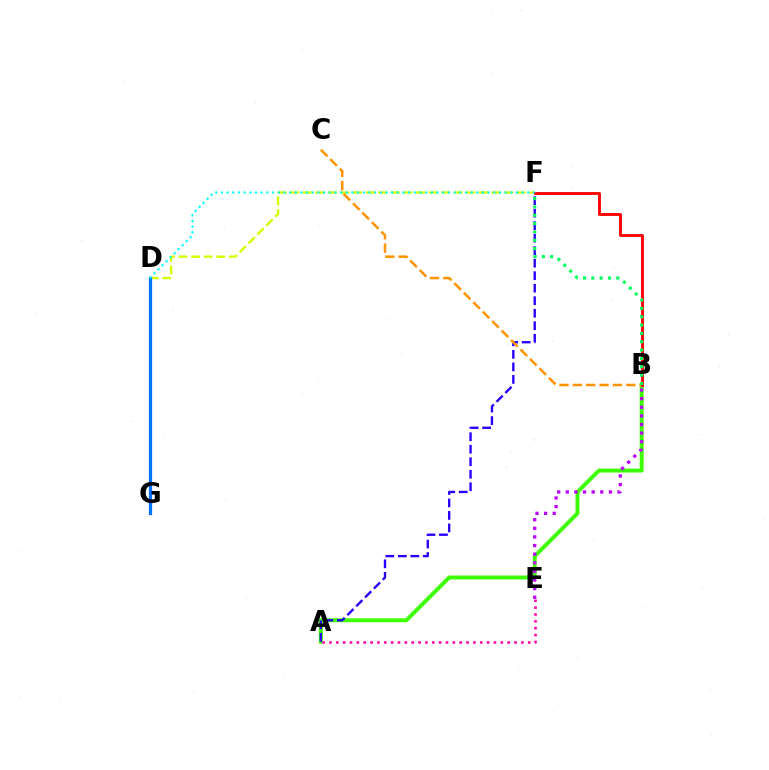{('A', 'B'): [{'color': '#3dff00', 'line_style': 'solid', 'thickness': 2.83}], ('A', 'F'): [{'color': '#2500ff', 'line_style': 'dashed', 'thickness': 1.7}], ('D', 'F'): [{'color': '#d1ff00', 'line_style': 'dashed', 'thickness': 1.71}, {'color': '#00fff6', 'line_style': 'dotted', 'thickness': 1.54}], ('B', 'C'): [{'color': '#ff9400', 'line_style': 'dashed', 'thickness': 1.82}], ('D', 'G'): [{'color': '#0074ff', 'line_style': 'solid', 'thickness': 2.33}], ('B', 'F'): [{'color': '#ff0000', 'line_style': 'solid', 'thickness': 2.07}, {'color': '#00ff5c', 'line_style': 'dotted', 'thickness': 2.26}], ('A', 'E'): [{'color': '#ff00ac', 'line_style': 'dotted', 'thickness': 1.86}], ('B', 'E'): [{'color': '#b900ff', 'line_style': 'dotted', 'thickness': 2.34}]}